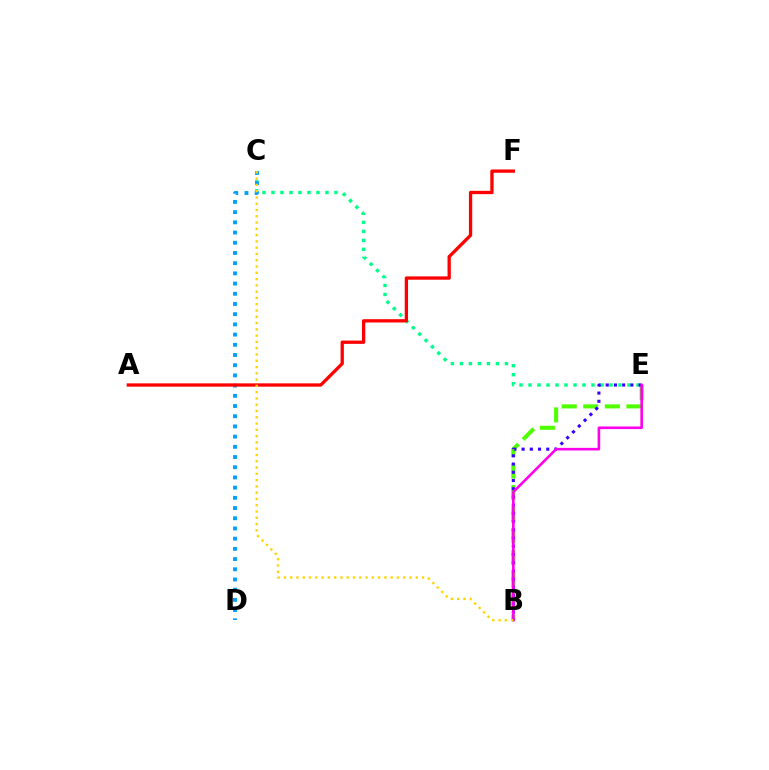{('C', 'E'): [{'color': '#00ff86', 'line_style': 'dotted', 'thickness': 2.44}], ('B', 'E'): [{'color': '#4fff00', 'line_style': 'dashed', 'thickness': 2.93}, {'color': '#3700ff', 'line_style': 'dotted', 'thickness': 2.23}, {'color': '#ff00ed', 'line_style': 'solid', 'thickness': 1.88}], ('C', 'D'): [{'color': '#009eff', 'line_style': 'dotted', 'thickness': 2.77}], ('A', 'F'): [{'color': '#ff0000', 'line_style': 'solid', 'thickness': 2.37}], ('B', 'C'): [{'color': '#ffd500', 'line_style': 'dotted', 'thickness': 1.71}]}